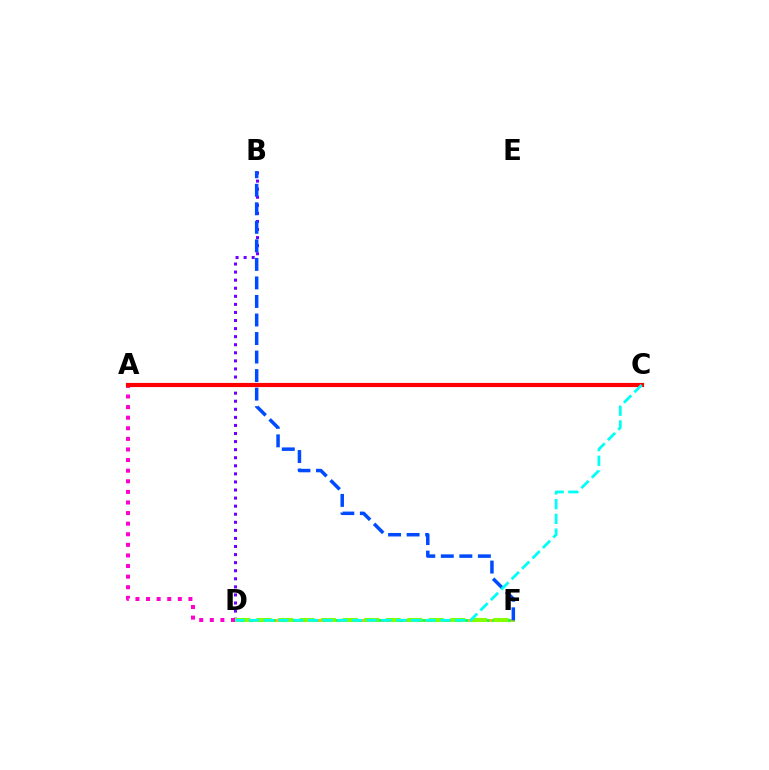{('D', 'F'): [{'color': '#00ff39', 'line_style': 'solid', 'thickness': 1.9}, {'color': '#ffbd00', 'line_style': 'dotted', 'thickness': 1.94}, {'color': '#84ff00', 'line_style': 'dashed', 'thickness': 2.93}], ('B', 'D'): [{'color': '#7200ff', 'line_style': 'dotted', 'thickness': 2.19}], ('A', 'D'): [{'color': '#ff00cf', 'line_style': 'dotted', 'thickness': 2.88}], ('B', 'F'): [{'color': '#004bff', 'line_style': 'dashed', 'thickness': 2.52}], ('A', 'C'): [{'color': '#ff0000', 'line_style': 'solid', 'thickness': 2.99}], ('C', 'D'): [{'color': '#00fff6', 'line_style': 'dashed', 'thickness': 2.0}]}